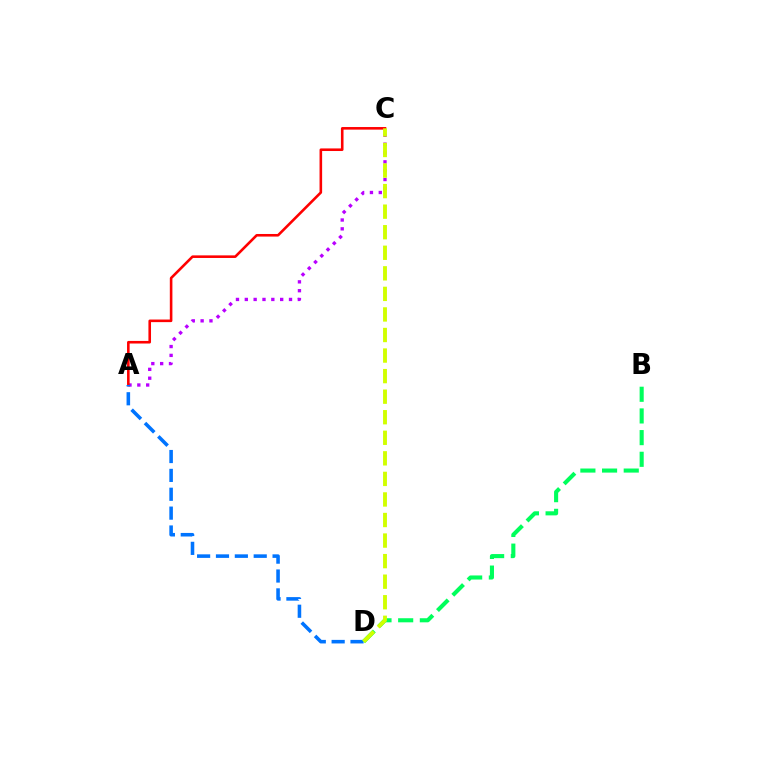{('A', 'C'): [{'color': '#b900ff', 'line_style': 'dotted', 'thickness': 2.4}, {'color': '#ff0000', 'line_style': 'solid', 'thickness': 1.87}], ('A', 'D'): [{'color': '#0074ff', 'line_style': 'dashed', 'thickness': 2.56}], ('B', 'D'): [{'color': '#00ff5c', 'line_style': 'dashed', 'thickness': 2.94}], ('C', 'D'): [{'color': '#d1ff00', 'line_style': 'dashed', 'thickness': 2.79}]}